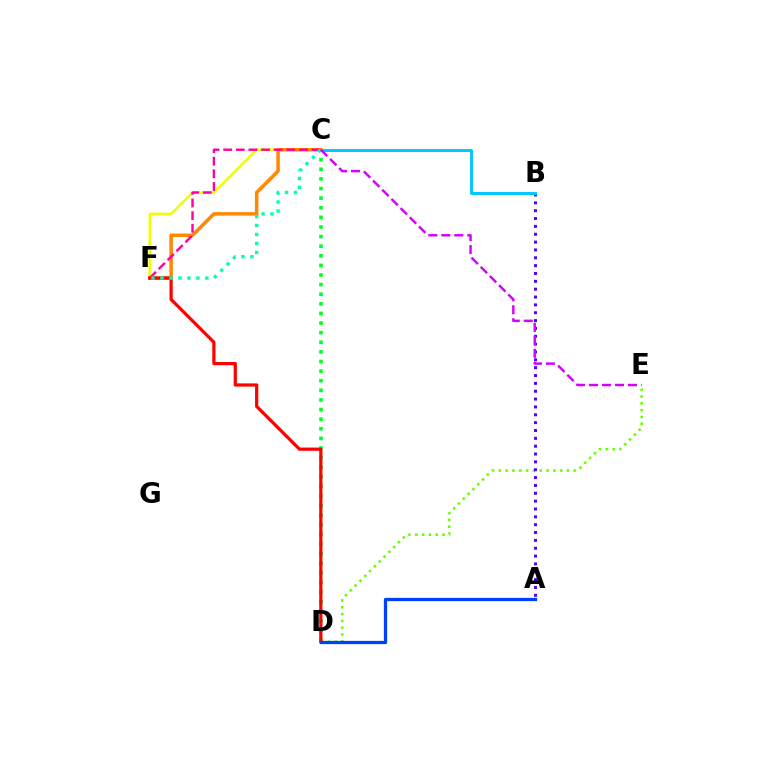{('D', 'E'): [{'color': '#66ff00', 'line_style': 'dotted', 'thickness': 1.85}], ('C', 'F'): [{'color': '#eeff00', 'line_style': 'solid', 'thickness': 1.8}, {'color': '#ff8800', 'line_style': 'solid', 'thickness': 2.53}, {'color': '#ff00a0', 'line_style': 'dashed', 'thickness': 1.72}, {'color': '#00ffaf', 'line_style': 'dotted', 'thickness': 2.44}], ('C', 'D'): [{'color': '#00ff27', 'line_style': 'dotted', 'thickness': 2.61}], ('A', 'B'): [{'color': '#4f00ff', 'line_style': 'dotted', 'thickness': 2.13}], ('B', 'C'): [{'color': '#00c7ff', 'line_style': 'solid', 'thickness': 2.11}], ('D', 'F'): [{'color': '#ff0000', 'line_style': 'solid', 'thickness': 2.32}], ('C', 'E'): [{'color': '#d600ff', 'line_style': 'dashed', 'thickness': 1.76}], ('A', 'D'): [{'color': '#003fff', 'line_style': 'solid', 'thickness': 2.34}]}